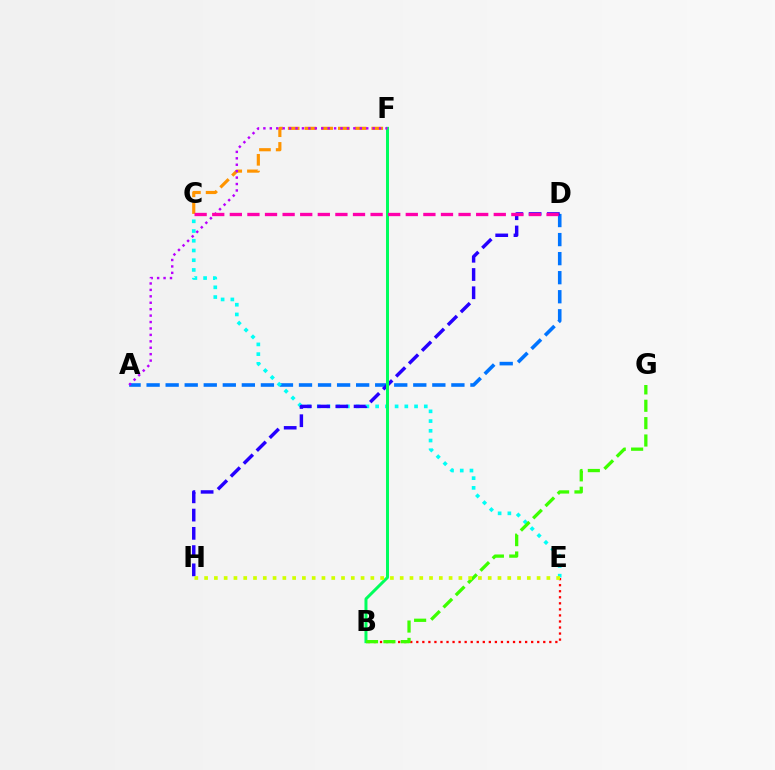{('A', 'D'): [{'color': '#0074ff', 'line_style': 'dashed', 'thickness': 2.59}], ('C', 'E'): [{'color': '#00fff6', 'line_style': 'dotted', 'thickness': 2.64}], ('D', 'H'): [{'color': '#2500ff', 'line_style': 'dashed', 'thickness': 2.48}], ('C', 'F'): [{'color': '#ff9400', 'line_style': 'dashed', 'thickness': 2.27}], ('B', 'F'): [{'color': '#00ff5c', 'line_style': 'solid', 'thickness': 2.15}], ('B', 'E'): [{'color': '#ff0000', 'line_style': 'dotted', 'thickness': 1.64}], ('B', 'G'): [{'color': '#3dff00', 'line_style': 'dashed', 'thickness': 2.36}], ('E', 'H'): [{'color': '#d1ff00', 'line_style': 'dotted', 'thickness': 2.66}], ('A', 'F'): [{'color': '#b900ff', 'line_style': 'dotted', 'thickness': 1.75}], ('C', 'D'): [{'color': '#ff00ac', 'line_style': 'dashed', 'thickness': 2.39}]}